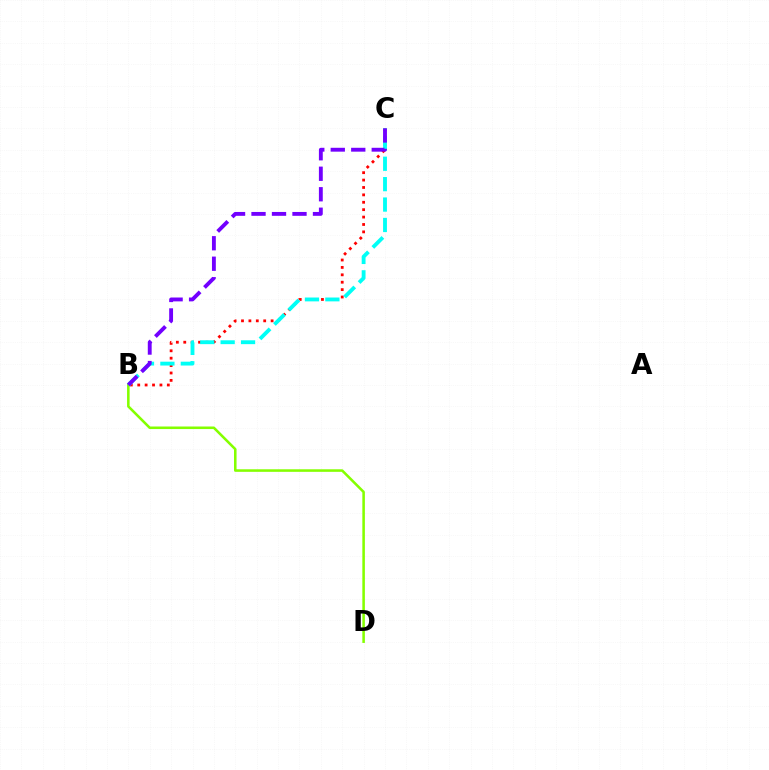{('B', 'D'): [{'color': '#84ff00', 'line_style': 'solid', 'thickness': 1.84}], ('B', 'C'): [{'color': '#ff0000', 'line_style': 'dotted', 'thickness': 2.01}, {'color': '#00fff6', 'line_style': 'dashed', 'thickness': 2.77}, {'color': '#7200ff', 'line_style': 'dashed', 'thickness': 2.78}]}